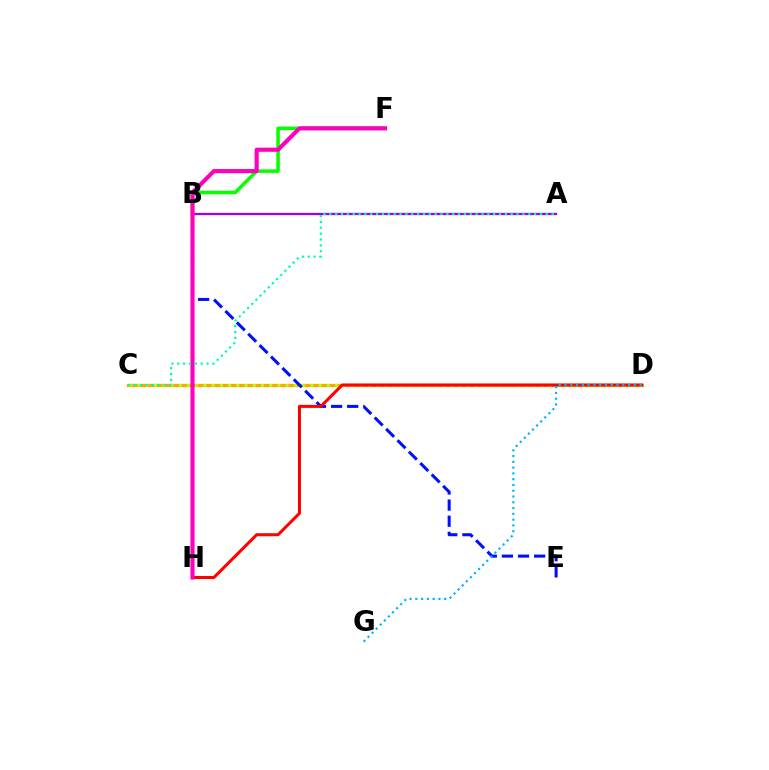{('A', 'B'): [{'color': '#9b00ff', 'line_style': 'solid', 'thickness': 1.64}], ('B', 'F'): [{'color': '#08ff00', 'line_style': 'solid', 'thickness': 2.55}], ('C', 'D'): [{'color': '#ffa500', 'line_style': 'solid', 'thickness': 2.37}, {'color': '#b3ff00', 'line_style': 'dotted', 'thickness': 2.24}], ('B', 'E'): [{'color': '#0010ff', 'line_style': 'dashed', 'thickness': 2.19}], ('D', 'H'): [{'color': '#ff0000', 'line_style': 'solid', 'thickness': 2.18}], ('F', 'H'): [{'color': '#ff00bd', 'line_style': 'solid', 'thickness': 2.98}], ('D', 'G'): [{'color': '#00b5ff', 'line_style': 'dotted', 'thickness': 1.57}], ('A', 'C'): [{'color': '#00ff9d', 'line_style': 'dotted', 'thickness': 1.59}]}